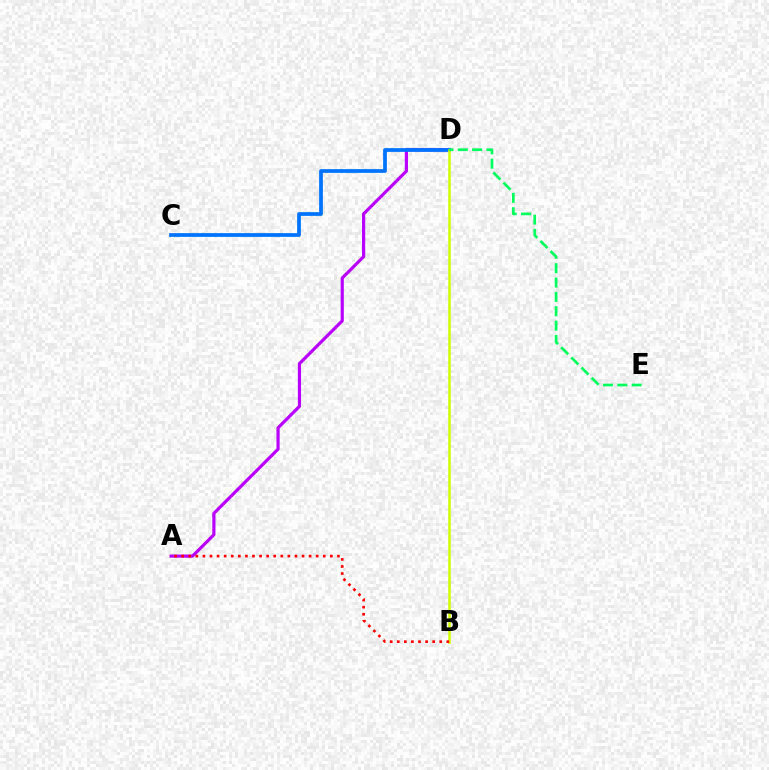{('A', 'D'): [{'color': '#b900ff', 'line_style': 'solid', 'thickness': 2.29}], ('C', 'D'): [{'color': '#0074ff', 'line_style': 'solid', 'thickness': 2.7}], ('B', 'D'): [{'color': '#d1ff00', 'line_style': 'solid', 'thickness': 1.84}], ('D', 'E'): [{'color': '#00ff5c', 'line_style': 'dashed', 'thickness': 1.95}], ('A', 'B'): [{'color': '#ff0000', 'line_style': 'dotted', 'thickness': 1.92}]}